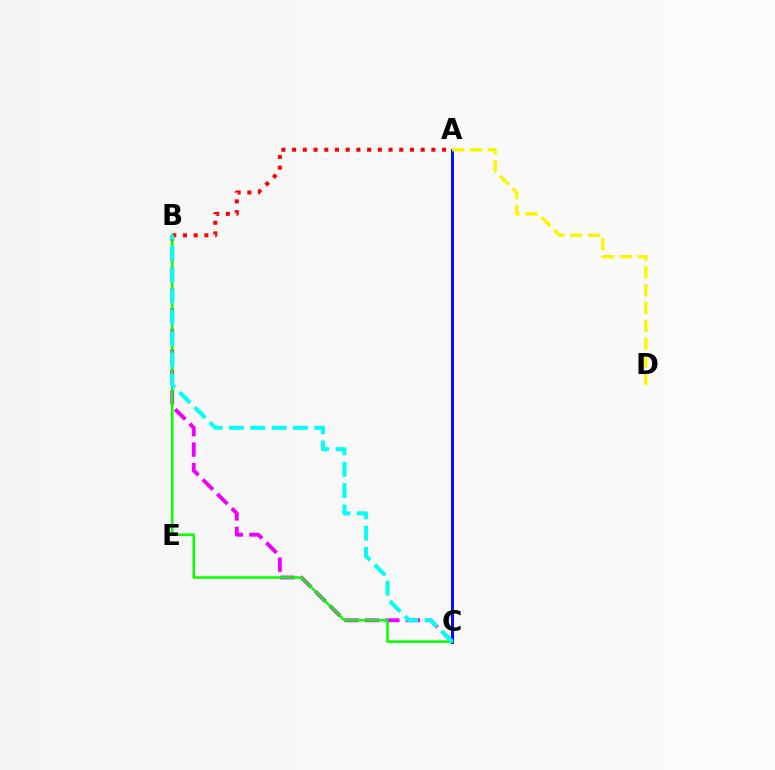{('A', 'C'): [{'color': '#0010ff', 'line_style': 'solid', 'thickness': 2.14}], ('B', 'C'): [{'color': '#ee00ff', 'line_style': 'dashed', 'thickness': 2.78}, {'color': '#08ff00', 'line_style': 'solid', 'thickness': 1.83}, {'color': '#00fff6', 'line_style': 'dashed', 'thickness': 2.9}], ('A', 'B'): [{'color': '#ff0000', 'line_style': 'dotted', 'thickness': 2.91}], ('A', 'D'): [{'color': '#fcf500', 'line_style': 'dashed', 'thickness': 2.42}]}